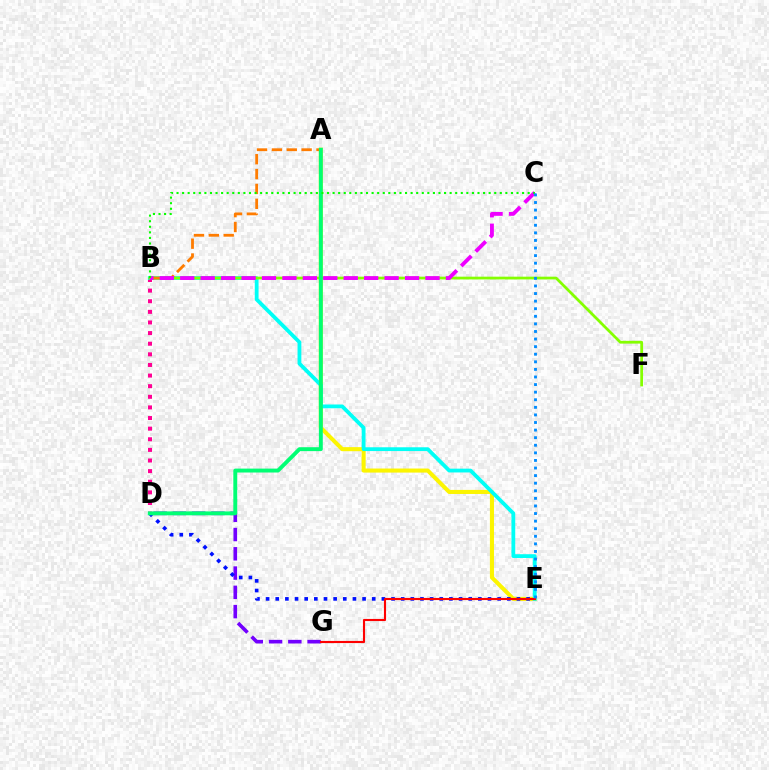{('A', 'E'): [{'color': '#fcf500', 'line_style': 'solid', 'thickness': 2.93}], ('B', 'D'): [{'color': '#ff0094', 'line_style': 'dotted', 'thickness': 2.88}], ('B', 'E'): [{'color': '#00fff6', 'line_style': 'solid', 'thickness': 2.73}], ('B', 'F'): [{'color': '#84ff00', 'line_style': 'solid', 'thickness': 1.99}], ('D', 'G'): [{'color': '#7200ff', 'line_style': 'dashed', 'thickness': 2.62}], ('D', 'E'): [{'color': '#0010ff', 'line_style': 'dotted', 'thickness': 2.62}], ('A', 'B'): [{'color': '#ff7c00', 'line_style': 'dashed', 'thickness': 2.02}], ('E', 'G'): [{'color': '#ff0000', 'line_style': 'solid', 'thickness': 1.53}], ('A', 'D'): [{'color': '#00ff74', 'line_style': 'solid', 'thickness': 2.82}], ('B', 'C'): [{'color': '#ee00ff', 'line_style': 'dashed', 'thickness': 2.78}, {'color': '#08ff00', 'line_style': 'dotted', 'thickness': 1.51}], ('C', 'E'): [{'color': '#008cff', 'line_style': 'dotted', 'thickness': 2.06}]}